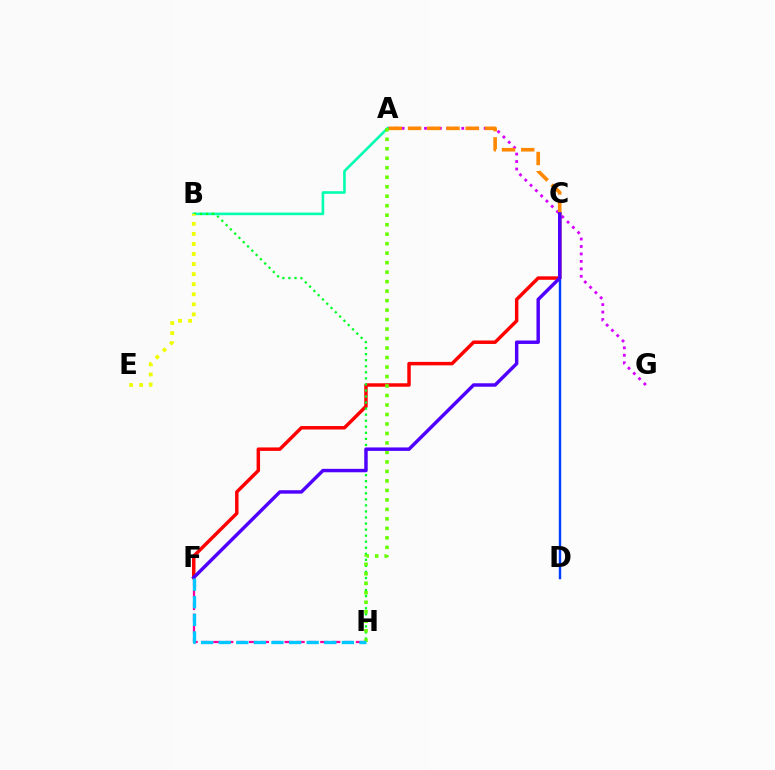{('C', 'F'): [{'color': '#ff0000', 'line_style': 'solid', 'thickness': 2.49}, {'color': '#4f00ff', 'line_style': 'solid', 'thickness': 2.48}], ('F', 'H'): [{'color': '#ff00a0', 'line_style': 'dashed', 'thickness': 1.61}, {'color': '#00c7ff', 'line_style': 'dashed', 'thickness': 2.39}], ('A', 'G'): [{'color': '#d600ff', 'line_style': 'dotted', 'thickness': 2.03}], ('C', 'D'): [{'color': '#003fff', 'line_style': 'solid', 'thickness': 1.74}], ('A', 'B'): [{'color': '#00ffaf', 'line_style': 'solid', 'thickness': 1.87}], ('B', 'H'): [{'color': '#00ff27', 'line_style': 'dotted', 'thickness': 1.64}], ('A', 'C'): [{'color': '#ff8800', 'line_style': 'dashed', 'thickness': 2.61}], ('A', 'H'): [{'color': '#66ff00', 'line_style': 'dotted', 'thickness': 2.58}], ('B', 'E'): [{'color': '#eeff00', 'line_style': 'dotted', 'thickness': 2.73}]}